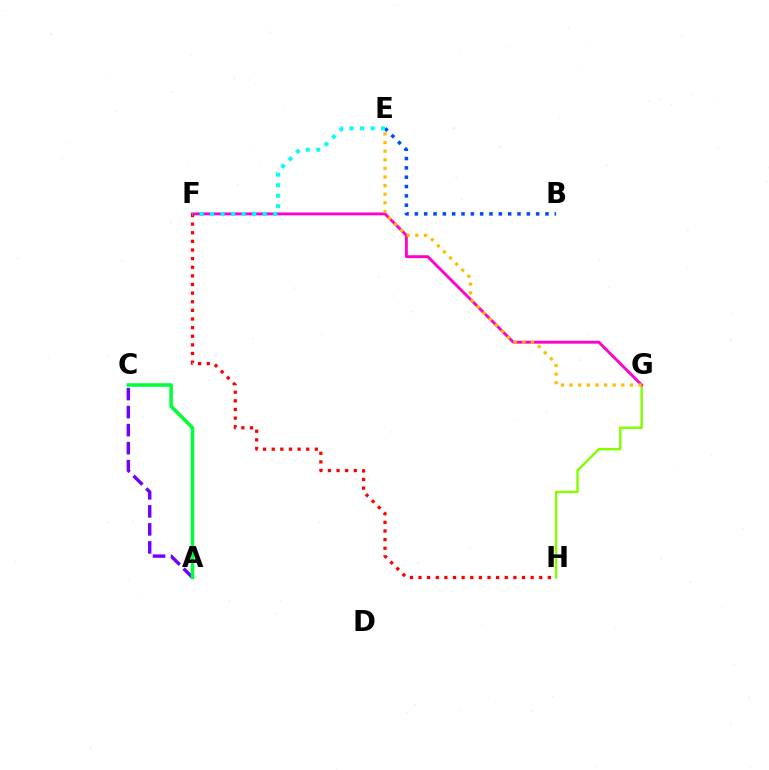{('G', 'H'): [{'color': '#84ff00', 'line_style': 'solid', 'thickness': 1.75}], ('F', 'G'): [{'color': '#ff00cf', 'line_style': 'solid', 'thickness': 2.07}], ('E', 'G'): [{'color': '#ffbd00', 'line_style': 'dotted', 'thickness': 2.34}], ('F', 'H'): [{'color': '#ff0000', 'line_style': 'dotted', 'thickness': 2.34}], ('B', 'E'): [{'color': '#004bff', 'line_style': 'dotted', 'thickness': 2.53}], ('E', 'F'): [{'color': '#00fff6', 'line_style': 'dotted', 'thickness': 2.86}], ('A', 'C'): [{'color': '#7200ff', 'line_style': 'dashed', 'thickness': 2.45}, {'color': '#00ff39', 'line_style': 'solid', 'thickness': 2.54}]}